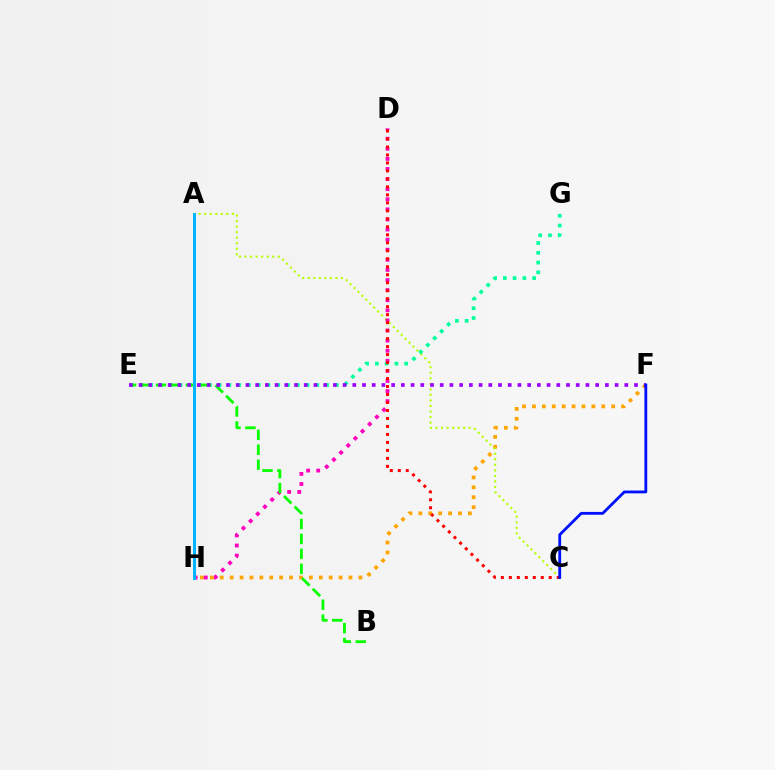{('F', 'H'): [{'color': '#ffa500', 'line_style': 'dotted', 'thickness': 2.69}], ('A', 'C'): [{'color': '#b3ff00', 'line_style': 'dotted', 'thickness': 1.51}], ('E', 'G'): [{'color': '#00ff9d', 'line_style': 'dotted', 'thickness': 2.65}], ('D', 'H'): [{'color': '#ff00bd', 'line_style': 'dotted', 'thickness': 2.74}], ('B', 'E'): [{'color': '#08ff00', 'line_style': 'dashed', 'thickness': 2.03}], ('C', 'D'): [{'color': '#ff0000', 'line_style': 'dotted', 'thickness': 2.17}], ('E', 'F'): [{'color': '#9b00ff', 'line_style': 'dotted', 'thickness': 2.64}], ('A', 'H'): [{'color': '#00b5ff', 'line_style': 'solid', 'thickness': 2.15}], ('C', 'F'): [{'color': '#0010ff', 'line_style': 'solid', 'thickness': 2.03}]}